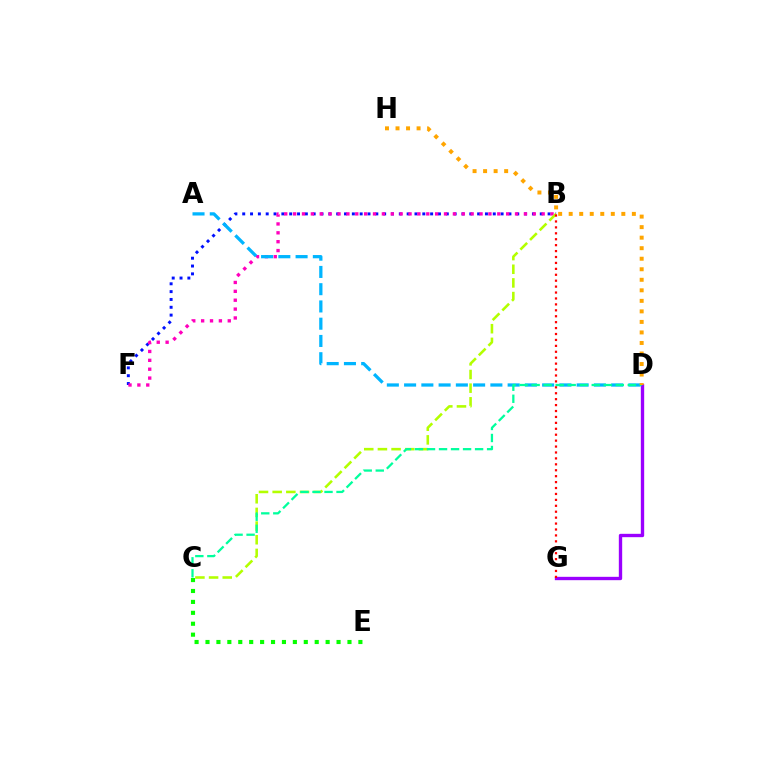{('B', 'F'): [{'color': '#0010ff', 'line_style': 'dotted', 'thickness': 2.13}, {'color': '#ff00bd', 'line_style': 'dotted', 'thickness': 2.41}], ('D', 'G'): [{'color': '#9b00ff', 'line_style': 'solid', 'thickness': 2.41}], ('B', 'C'): [{'color': '#b3ff00', 'line_style': 'dashed', 'thickness': 1.86}], ('C', 'E'): [{'color': '#08ff00', 'line_style': 'dotted', 'thickness': 2.97}], ('B', 'G'): [{'color': '#ff0000', 'line_style': 'dotted', 'thickness': 1.61}], ('A', 'D'): [{'color': '#00b5ff', 'line_style': 'dashed', 'thickness': 2.34}], ('C', 'D'): [{'color': '#00ff9d', 'line_style': 'dashed', 'thickness': 1.63}], ('D', 'H'): [{'color': '#ffa500', 'line_style': 'dotted', 'thickness': 2.86}]}